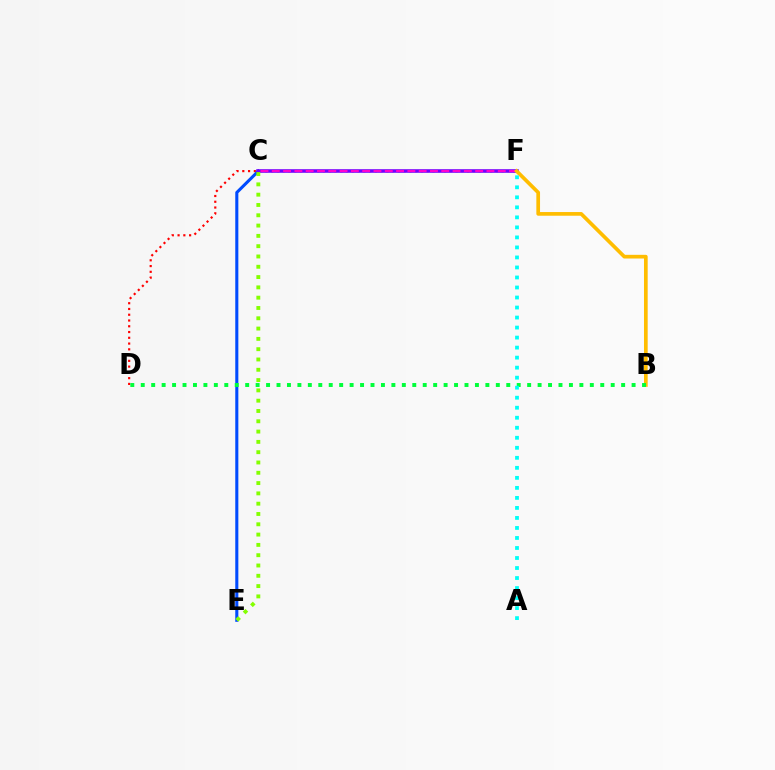{('D', 'F'): [{'color': '#ff0000', 'line_style': 'dotted', 'thickness': 1.57}], ('C', 'E'): [{'color': '#004bff', 'line_style': 'solid', 'thickness': 2.22}, {'color': '#84ff00', 'line_style': 'dotted', 'thickness': 2.8}], ('C', 'F'): [{'color': '#7200ff', 'line_style': 'solid', 'thickness': 2.57}, {'color': '#ff00cf', 'line_style': 'dashed', 'thickness': 1.53}], ('B', 'F'): [{'color': '#ffbd00', 'line_style': 'solid', 'thickness': 2.65}], ('B', 'D'): [{'color': '#00ff39', 'line_style': 'dotted', 'thickness': 2.84}], ('A', 'F'): [{'color': '#00fff6', 'line_style': 'dotted', 'thickness': 2.72}]}